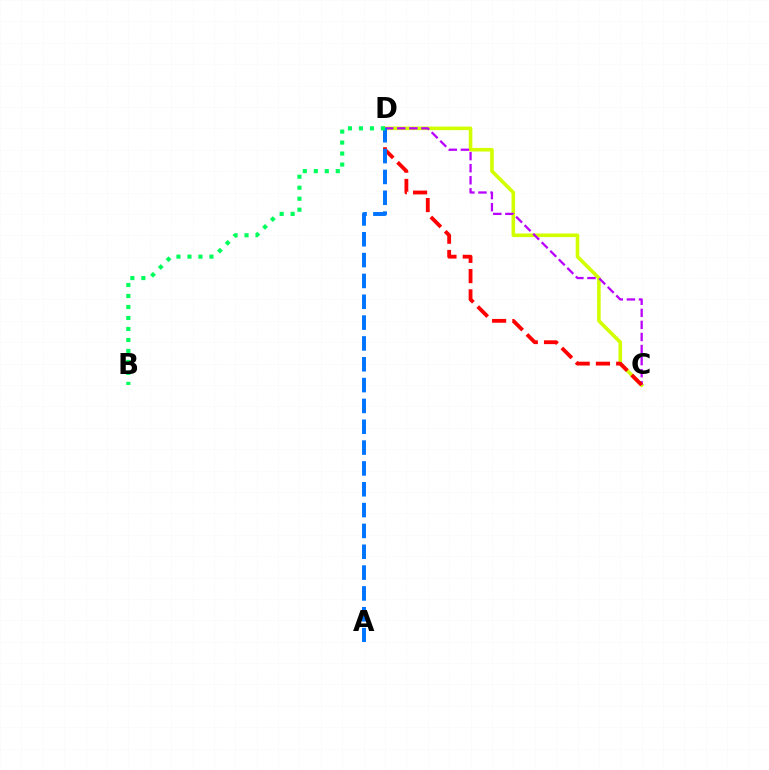{('C', 'D'): [{'color': '#d1ff00', 'line_style': 'solid', 'thickness': 2.58}, {'color': '#b900ff', 'line_style': 'dashed', 'thickness': 1.64}, {'color': '#ff0000', 'line_style': 'dashed', 'thickness': 2.75}], ('A', 'D'): [{'color': '#0074ff', 'line_style': 'dashed', 'thickness': 2.83}], ('B', 'D'): [{'color': '#00ff5c', 'line_style': 'dotted', 'thickness': 2.99}]}